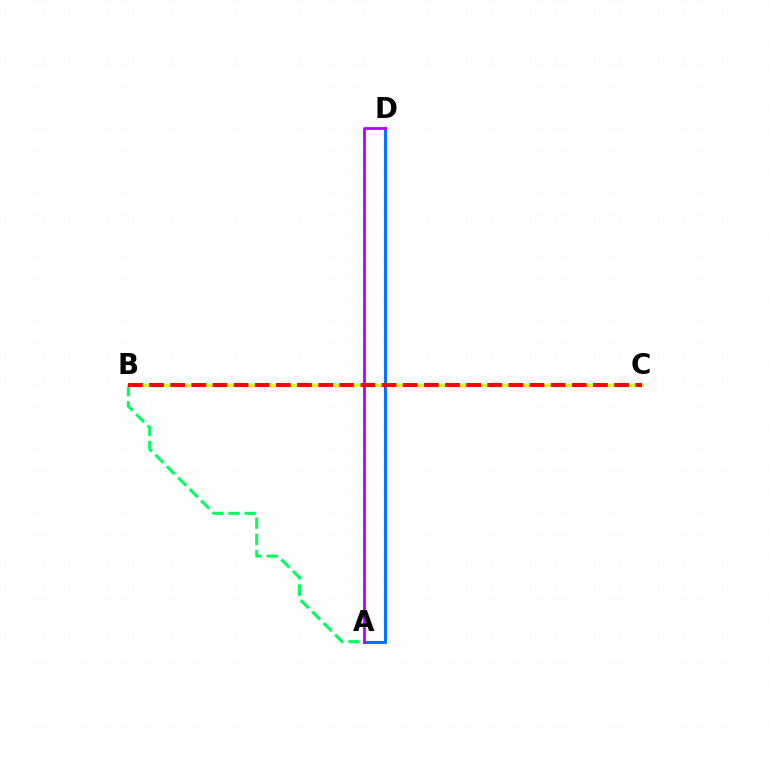{('A', 'D'): [{'color': '#0074ff', 'line_style': 'solid', 'thickness': 2.26}, {'color': '#b900ff', 'line_style': 'solid', 'thickness': 2.01}], ('A', 'B'): [{'color': '#00ff5c', 'line_style': 'dashed', 'thickness': 2.2}], ('B', 'C'): [{'color': '#d1ff00', 'line_style': 'solid', 'thickness': 1.96}, {'color': '#ff0000', 'line_style': 'dashed', 'thickness': 2.87}]}